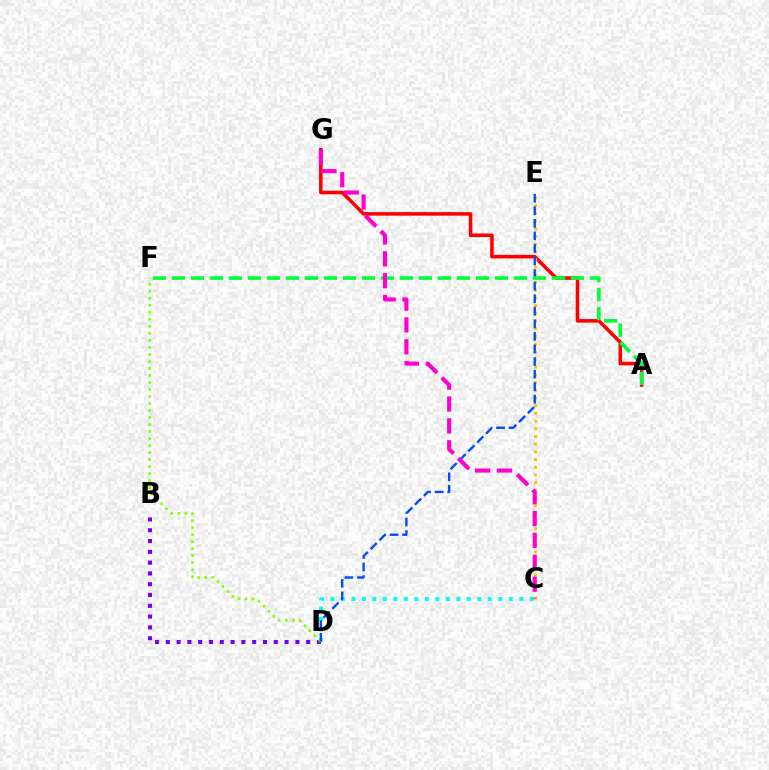{('B', 'D'): [{'color': '#7200ff', 'line_style': 'dotted', 'thickness': 2.93}], ('A', 'G'): [{'color': '#ff0000', 'line_style': 'solid', 'thickness': 2.56}], ('C', 'D'): [{'color': '#00fff6', 'line_style': 'dotted', 'thickness': 2.85}], ('D', 'F'): [{'color': '#84ff00', 'line_style': 'dotted', 'thickness': 1.91}], ('C', 'E'): [{'color': '#ffbd00', 'line_style': 'dotted', 'thickness': 2.09}], ('D', 'E'): [{'color': '#004bff', 'line_style': 'dashed', 'thickness': 1.71}], ('A', 'F'): [{'color': '#00ff39', 'line_style': 'dashed', 'thickness': 2.58}], ('C', 'G'): [{'color': '#ff00cf', 'line_style': 'dashed', 'thickness': 2.97}]}